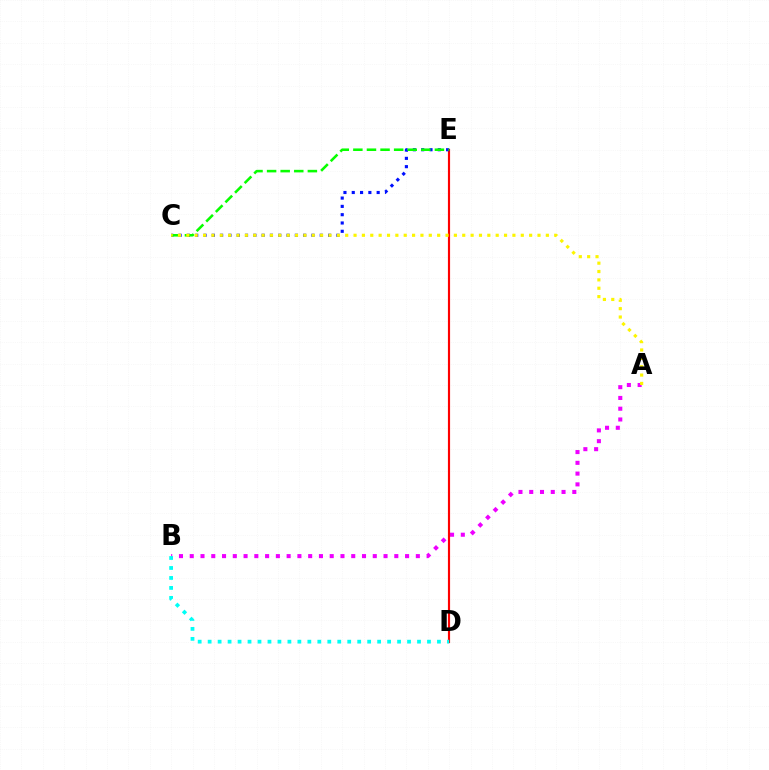{('A', 'B'): [{'color': '#ee00ff', 'line_style': 'dotted', 'thickness': 2.93}], ('D', 'E'): [{'color': '#ff0000', 'line_style': 'solid', 'thickness': 1.56}], ('C', 'E'): [{'color': '#0010ff', 'line_style': 'dotted', 'thickness': 2.26}, {'color': '#08ff00', 'line_style': 'dashed', 'thickness': 1.85}], ('A', 'C'): [{'color': '#fcf500', 'line_style': 'dotted', 'thickness': 2.27}], ('B', 'D'): [{'color': '#00fff6', 'line_style': 'dotted', 'thickness': 2.71}]}